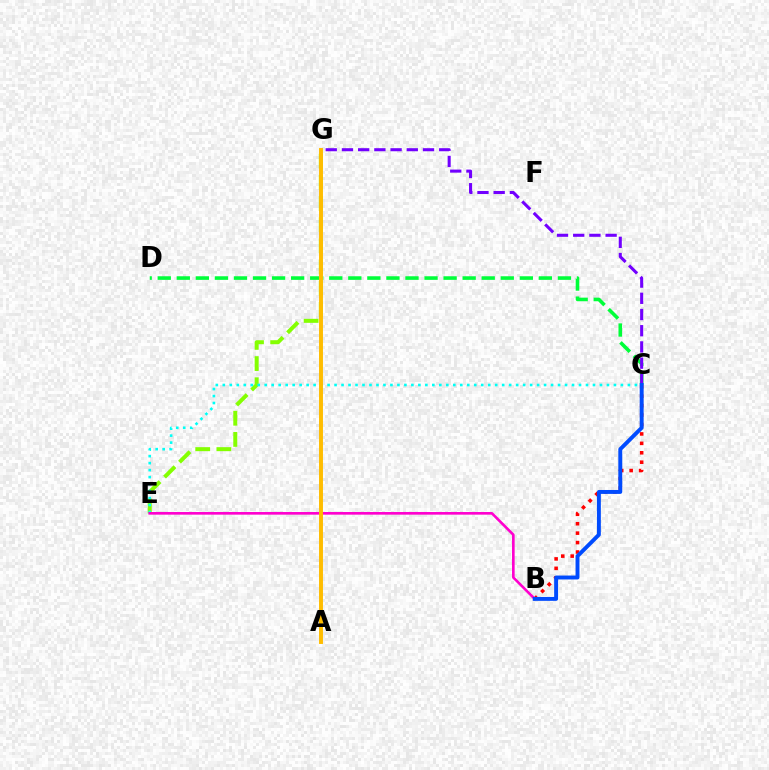{('E', 'G'): [{'color': '#84ff00', 'line_style': 'dashed', 'thickness': 2.88}], ('C', 'D'): [{'color': '#00ff39', 'line_style': 'dashed', 'thickness': 2.59}], ('B', 'C'): [{'color': '#ff0000', 'line_style': 'dotted', 'thickness': 2.56}, {'color': '#004bff', 'line_style': 'solid', 'thickness': 2.82}], ('C', 'E'): [{'color': '#00fff6', 'line_style': 'dotted', 'thickness': 1.9}], ('B', 'E'): [{'color': '#ff00cf', 'line_style': 'solid', 'thickness': 1.9}], ('C', 'G'): [{'color': '#7200ff', 'line_style': 'dashed', 'thickness': 2.2}], ('A', 'G'): [{'color': '#ffbd00', 'line_style': 'solid', 'thickness': 2.83}]}